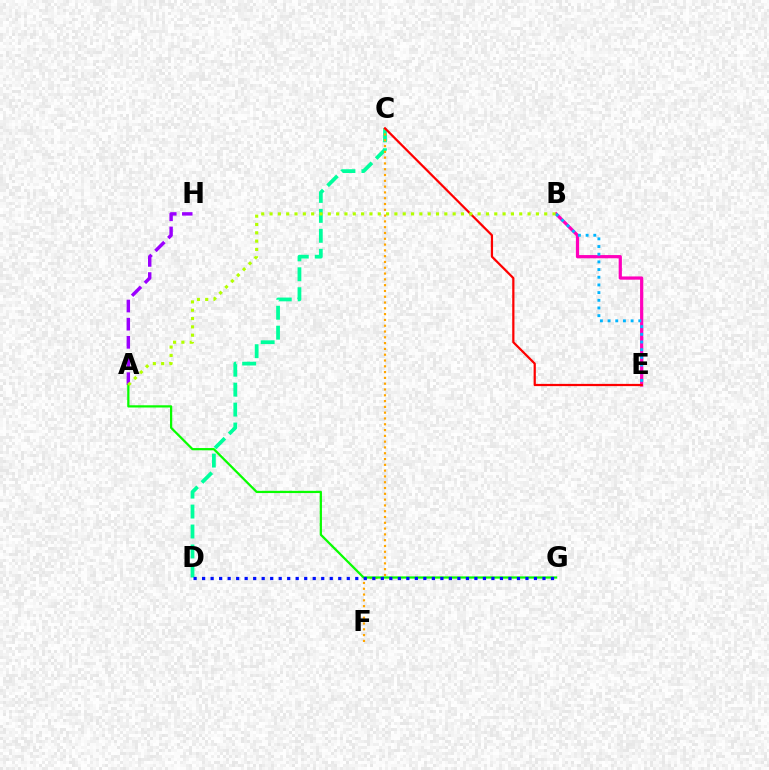{('C', 'D'): [{'color': '#00ff9d', 'line_style': 'dashed', 'thickness': 2.71}], ('C', 'F'): [{'color': '#ffa500', 'line_style': 'dotted', 'thickness': 1.57}], ('A', 'H'): [{'color': '#9b00ff', 'line_style': 'dashed', 'thickness': 2.47}], ('B', 'E'): [{'color': '#ff00bd', 'line_style': 'solid', 'thickness': 2.32}, {'color': '#00b5ff', 'line_style': 'dotted', 'thickness': 2.09}], ('A', 'G'): [{'color': '#08ff00', 'line_style': 'solid', 'thickness': 1.61}], ('C', 'E'): [{'color': '#ff0000', 'line_style': 'solid', 'thickness': 1.6}], ('D', 'G'): [{'color': '#0010ff', 'line_style': 'dotted', 'thickness': 2.31}], ('A', 'B'): [{'color': '#b3ff00', 'line_style': 'dotted', 'thickness': 2.26}]}